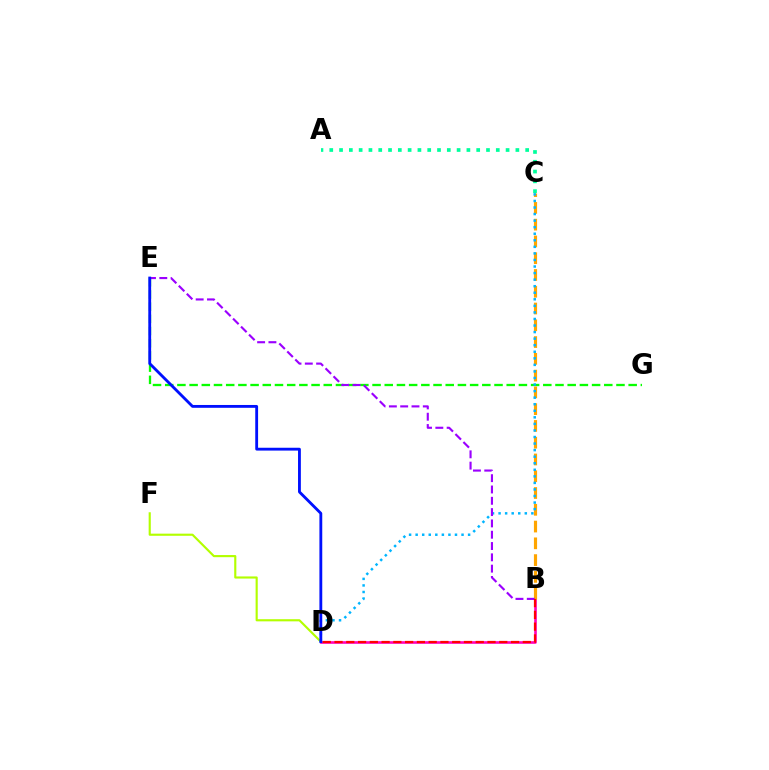{('B', 'D'): [{'color': '#ff00bd', 'line_style': 'solid', 'thickness': 1.89}, {'color': '#ff0000', 'line_style': 'dashed', 'thickness': 1.6}], ('A', 'C'): [{'color': '#00ff9d', 'line_style': 'dotted', 'thickness': 2.66}], ('E', 'G'): [{'color': '#08ff00', 'line_style': 'dashed', 'thickness': 1.66}], ('B', 'C'): [{'color': '#ffa500', 'line_style': 'dashed', 'thickness': 2.28}], ('D', 'F'): [{'color': '#b3ff00', 'line_style': 'solid', 'thickness': 1.54}], ('C', 'D'): [{'color': '#00b5ff', 'line_style': 'dotted', 'thickness': 1.78}], ('B', 'E'): [{'color': '#9b00ff', 'line_style': 'dashed', 'thickness': 1.54}], ('D', 'E'): [{'color': '#0010ff', 'line_style': 'solid', 'thickness': 2.04}]}